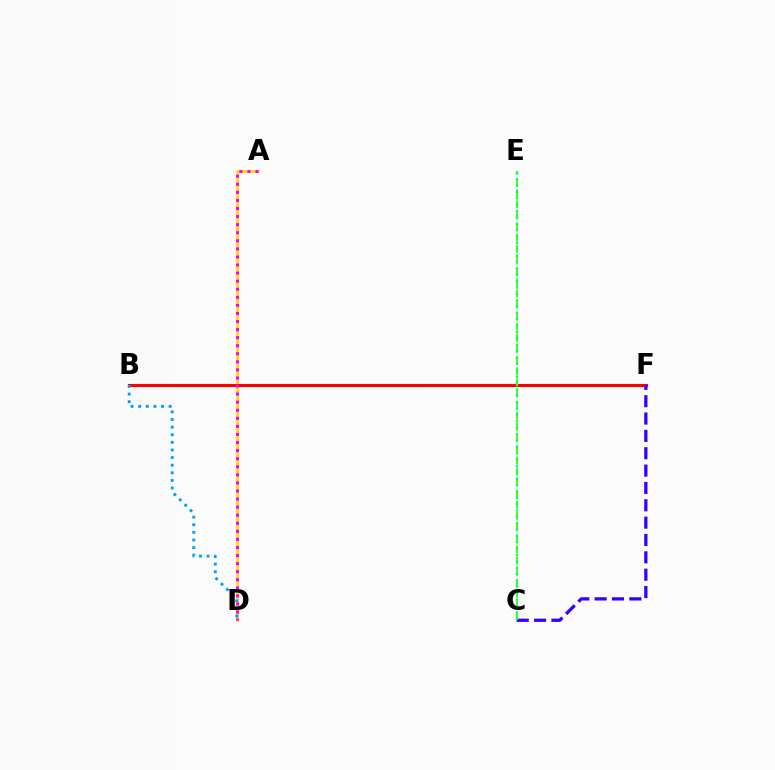{('A', 'D'): [{'color': '#ffd500', 'line_style': 'solid', 'thickness': 1.84}, {'color': '#ff00ed', 'line_style': 'dotted', 'thickness': 2.19}], ('B', 'F'): [{'color': '#ff0000', 'line_style': 'solid', 'thickness': 2.25}], ('B', 'D'): [{'color': '#009eff', 'line_style': 'dotted', 'thickness': 2.07}], ('C', 'F'): [{'color': '#3700ff', 'line_style': 'dashed', 'thickness': 2.36}], ('C', 'E'): [{'color': '#4fff00', 'line_style': 'dashed', 'thickness': 1.51}, {'color': '#00ff86', 'line_style': 'dotted', 'thickness': 1.73}]}